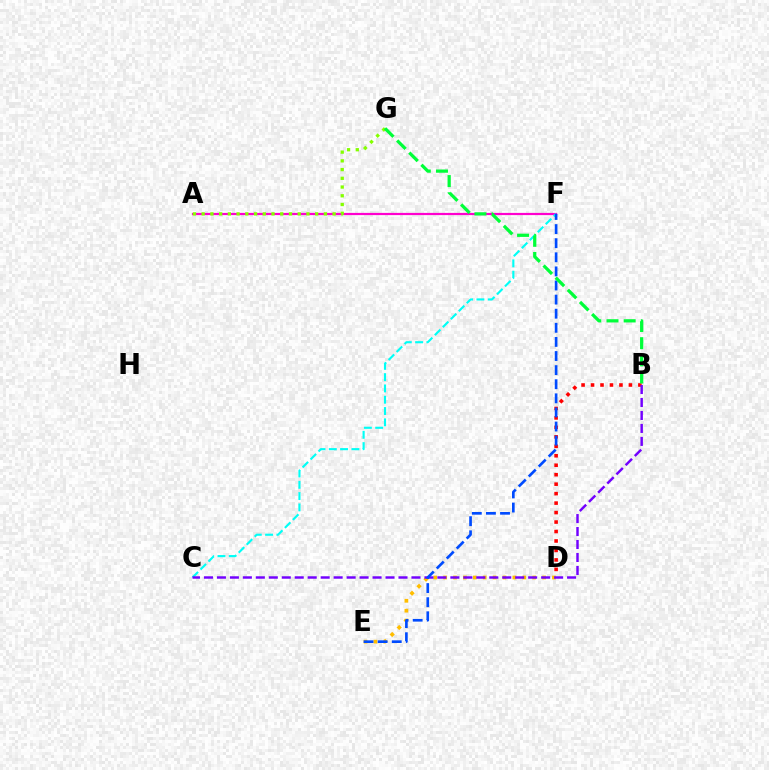{('A', 'F'): [{'color': '#ff00cf', 'line_style': 'solid', 'thickness': 1.59}], ('B', 'D'): [{'color': '#ff0000', 'line_style': 'dotted', 'thickness': 2.57}], ('D', 'E'): [{'color': '#ffbd00', 'line_style': 'dotted', 'thickness': 2.69}], ('A', 'G'): [{'color': '#84ff00', 'line_style': 'dotted', 'thickness': 2.37}], ('C', 'F'): [{'color': '#00fff6', 'line_style': 'dashed', 'thickness': 1.53}], ('B', 'C'): [{'color': '#7200ff', 'line_style': 'dashed', 'thickness': 1.76}], ('E', 'F'): [{'color': '#004bff', 'line_style': 'dashed', 'thickness': 1.92}], ('B', 'G'): [{'color': '#00ff39', 'line_style': 'dashed', 'thickness': 2.33}]}